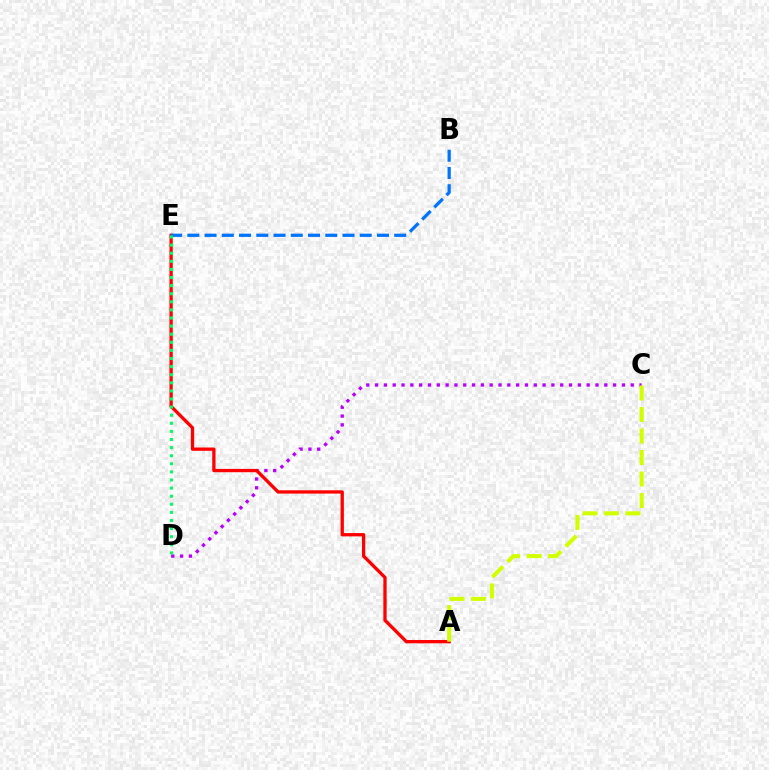{('C', 'D'): [{'color': '#b900ff', 'line_style': 'dotted', 'thickness': 2.4}], ('A', 'E'): [{'color': '#ff0000', 'line_style': 'solid', 'thickness': 2.38}], ('B', 'E'): [{'color': '#0074ff', 'line_style': 'dashed', 'thickness': 2.34}], ('D', 'E'): [{'color': '#00ff5c', 'line_style': 'dotted', 'thickness': 2.2}], ('A', 'C'): [{'color': '#d1ff00', 'line_style': 'dashed', 'thickness': 2.92}]}